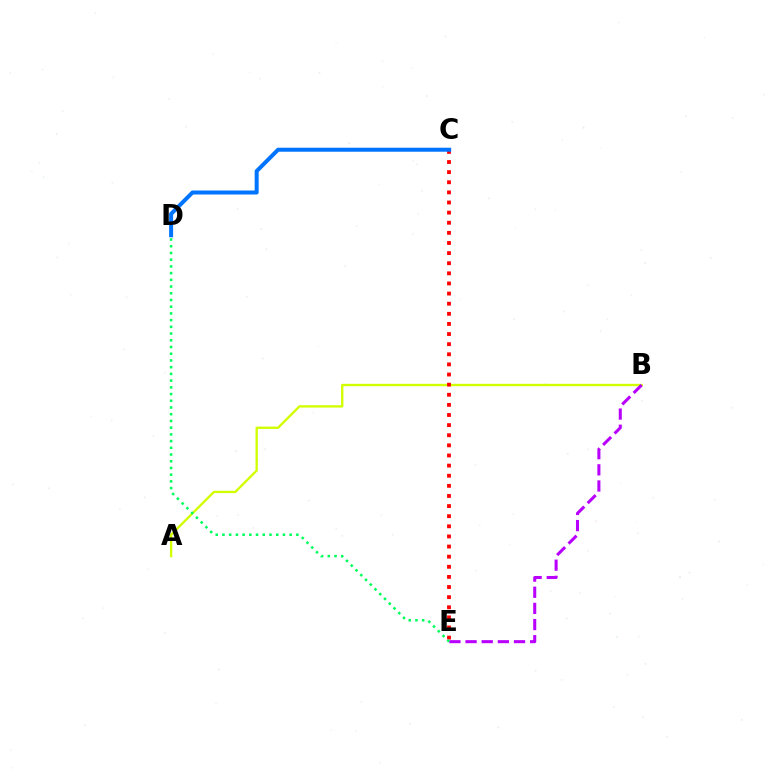{('A', 'B'): [{'color': '#d1ff00', 'line_style': 'solid', 'thickness': 1.69}], ('C', 'E'): [{'color': '#ff0000', 'line_style': 'dotted', 'thickness': 2.75}], ('B', 'E'): [{'color': '#b900ff', 'line_style': 'dashed', 'thickness': 2.19}], ('C', 'D'): [{'color': '#0074ff', 'line_style': 'solid', 'thickness': 2.88}], ('D', 'E'): [{'color': '#00ff5c', 'line_style': 'dotted', 'thickness': 1.83}]}